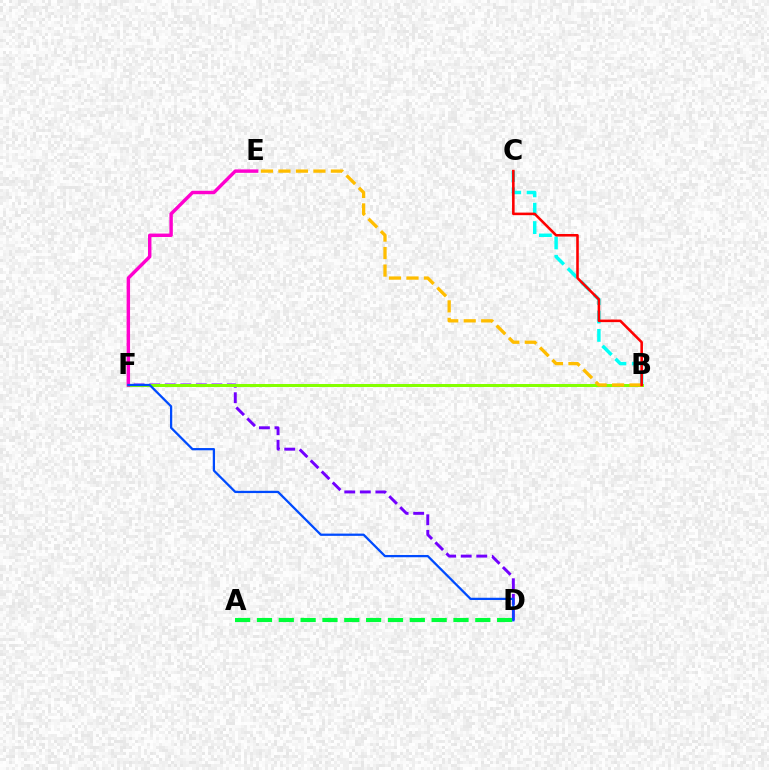{('B', 'C'): [{'color': '#00fff6', 'line_style': 'dashed', 'thickness': 2.49}, {'color': '#ff0000', 'line_style': 'solid', 'thickness': 1.85}], ('D', 'F'): [{'color': '#7200ff', 'line_style': 'dashed', 'thickness': 2.11}, {'color': '#004bff', 'line_style': 'solid', 'thickness': 1.63}], ('B', 'F'): [{'color': '#84ff00', 'line_style': 'solid', 'thickness': 2.16}], ('A', 'D'): [{'color': '#00ff39', 'line_style': 'dashed', 'thickness': 2.97}], ('E', 'F'): [{'color': '#ff00cf', 'line_style': 'solid', 'thickness': 2.47}], ('B', 'E'): [{'color': '#ffbd00', 'line_style': 'dashed', 'thickness': 2.38}]}